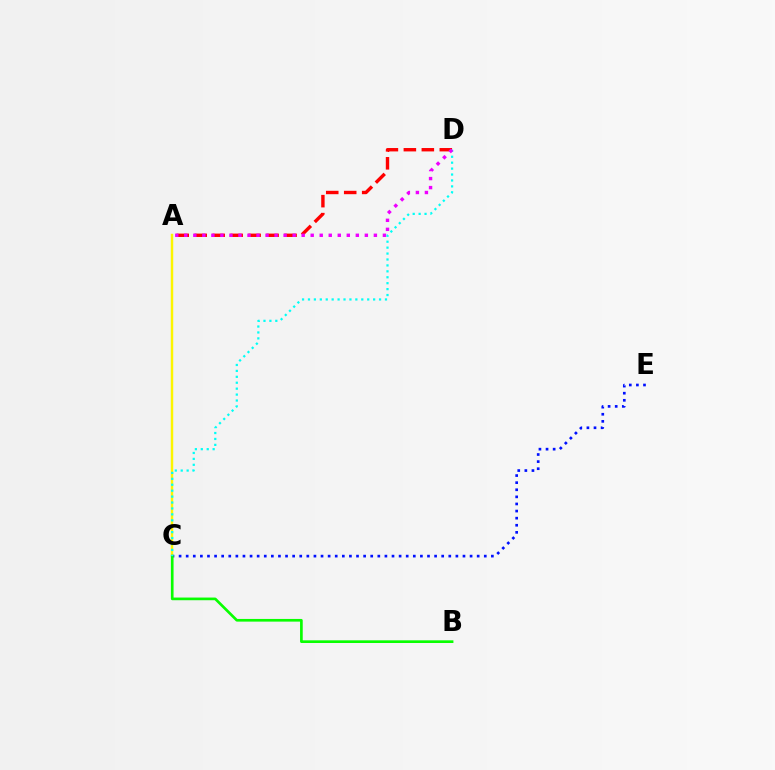{('C', 'E'): [{'color': '#0010ff', 'line_style': 'dotted', 'thickness': 1.93}], ('A', 'D'): [{'color': '#ff0000', 'line_style': 'dashed', 'thickness': 2.44}, {'color': '#ee00ff', 'line_style': 'dotted', 'thickness': 2.45}], ('A', 'C'): [{'color': '#fcf500', 'line_style': 'solid', 'thickness': 1.76}], ('B', 'C'): [{'color': '#08ff00', 'line_style': 'solid', 'thickness': 1.93}], ('C', 'D'): [{'color': '#00fff6', 'line_style': 'dotted', 'thickness': 1.61}]}